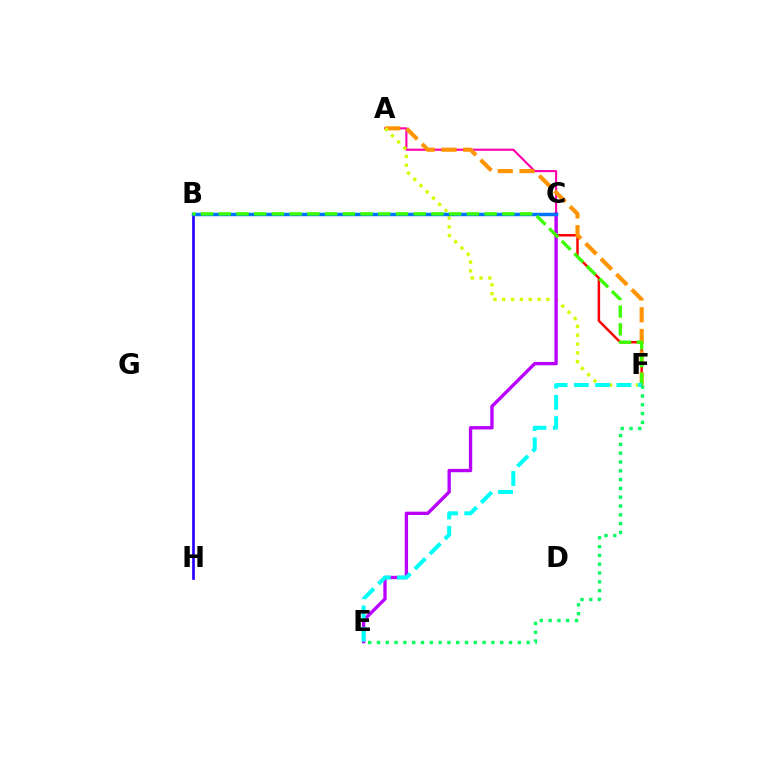{('A', 'C'): [{'color': '#ff00ac', 'line_style': 'solid', 'thickness': 1.53}], ('B', 'H'): [{'color': '#2500ff', 'line_style': 'solid', 'thickness': 1.93}], ('C', 'F'): [{'color': '#ff0000', 'line_style': 'solid', 'thickness': 1.77}], ('A', 'F'): [{'color': '#ff9400', 'line_style': 'dashed', 'thickness': 2.95}, {'color': '#d1ff00', 'line_style': 'dotted', 'thickness': 2.4}], ('C', 'E'): [{'color': '#b900ff', 'line_style': 'solid', 'thickness': 2.4}], ('E', 'F'): [{'color': '#00ff5c', 'line_style': 'dotted', 'thickness': 2.39}, {'color': '#00fff6', 'line_style': 'dashed', 'thickness': 2.89}], ('B', 'C'): [{'color': '#0074ff', 'line_style': 'solid', 'thickness': 2.49}], ('B', 'F'): [{'color': '#3dff00', 'line_style': 'dashed', 'thickness': 2.41}]}